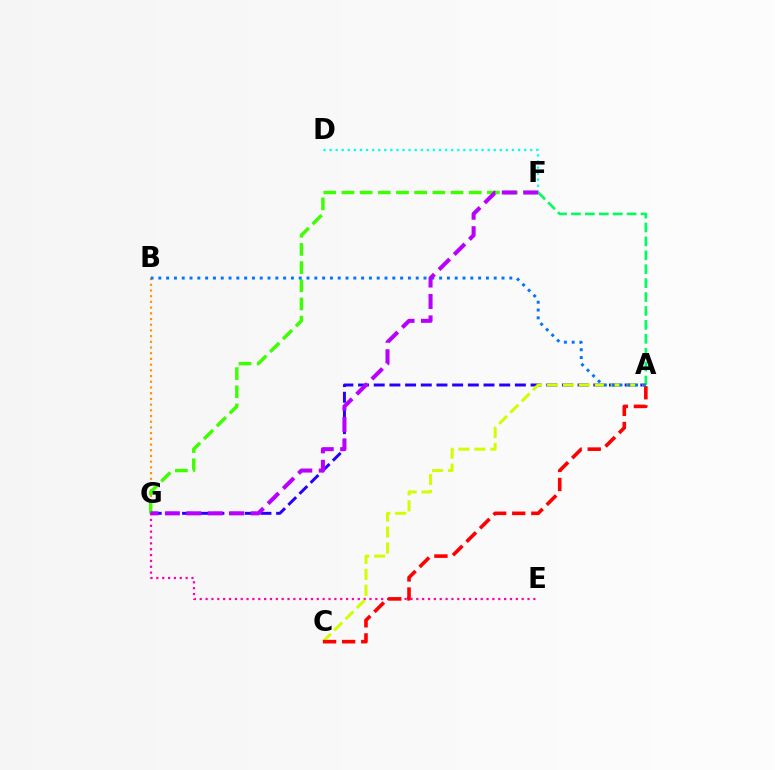{('B', 'G'): [{'color': '#ff9400', 'line_style': 'dotted', 'thickness': 1.55}], ('D', 'F'): [{'color': '#00fff6', 'line_style': 'dotted', 'thickness': 1.65}], ('F', 'G'): [{'color': '#3dff00', 'line_style': 'dashed', 'thickness': 2.47}, {'color': '#b900ff', 'line_style': 'dashed', 'thickness': 2.91}], ('A', 'G'): [{'color': '#2500ff', 'line_style': 'dashed', 'thickness': 2.13}], ('E', 'G'): [{'color': '#ff00ac', 'line_style': 'dotted', 'thickness': 1.59}], ('A', 'C'): [{'color': '#d1ff00', 'line_style': 'dashed', 'thickness': 2.17}, {'color': '#ff0000', 'line_style': 'dashed', 'thickness': 2.59}], ('A', 'F'): [{'color': '#00ff5c', 'line_style': 'dashed', 'thickness': 1.89}], ('A', 'B'): [{'color': '#0074ff', 'line_style': 'dotted', 'thickness': 2.12}]}